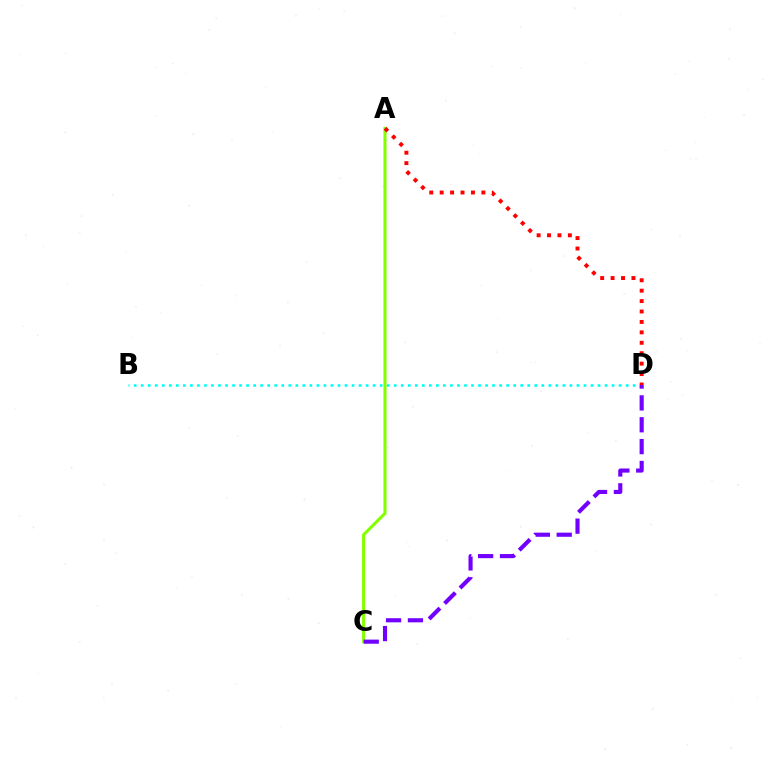{('B', 'D'): [{'color': '#00fff6', 'line_style': 'dotted', 'thickness': 1.91}], ('A', 'C'): [{'color': '#84ff00', 'line_style': 'solid', 'thickness': 2.22}], ('C', 'D'): [{'color': '#7200ff', 'line_style': 'dashed', 'thickness': 2.97}], ('A', 'D'): [{'color': '#ff0000', 'line_style': 'dotted', 'thickness': 2.83}]}